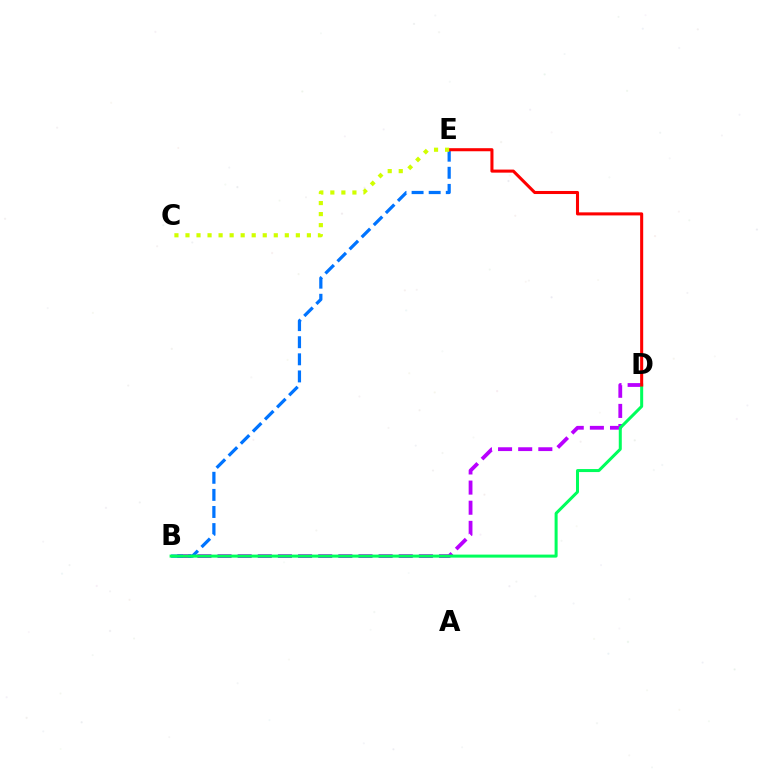{('B', 'D'): [{'color': '#b900ff', 'line_style': 'dashed', 'thickness': 2.74}, {'color': '#00ff5c', 'line_style': 'solid', 'thickness': 2.17}], ('B', 'E'): [{'color': '#0074ff', 'line_style': 'dashed', 'thickness': 2.32}], ('D', 'E'): [{'color': '#ff0000', 'line_style': 'solid', 'thickness': 2.2}], ('C', 'E'): [{'color': '#d1ff00', 'line_style': 'dotted', 'thickness': 3.0}]}